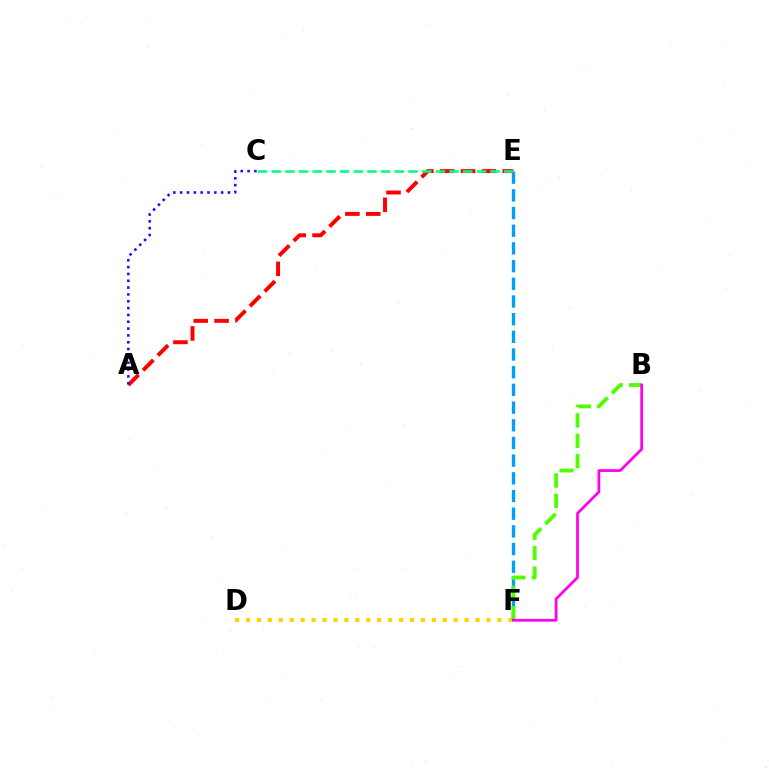{('E', 'F'): [{'color': '#009eff', 'line_style': 'dashed', 'thickness': 2.4}], ('A', 'E'): [{'color': '#ff0000', 'line_style': 'dashed', 'thickness': 2.83}], ('D', 'F'): [{'color': '#ffd500', 'line_style': 'dotted', 'thickness': 2.97}], ('B', 'F'): [{'color': '#4fff00', 'line_style': 'dashed', 'thickness': 2.77}, {'color': '#ff00ed', 'line_style': 'solid', 'thickness': 1.97}], ('C', 'E'): [{'color': '#00ff86', 'line_style': 'dashed', 'thickness': 1.86}], ('A', 'C'): [{'color': '#3700ff', 'line_style': 'dotted', 'thickness': 1.86}]}